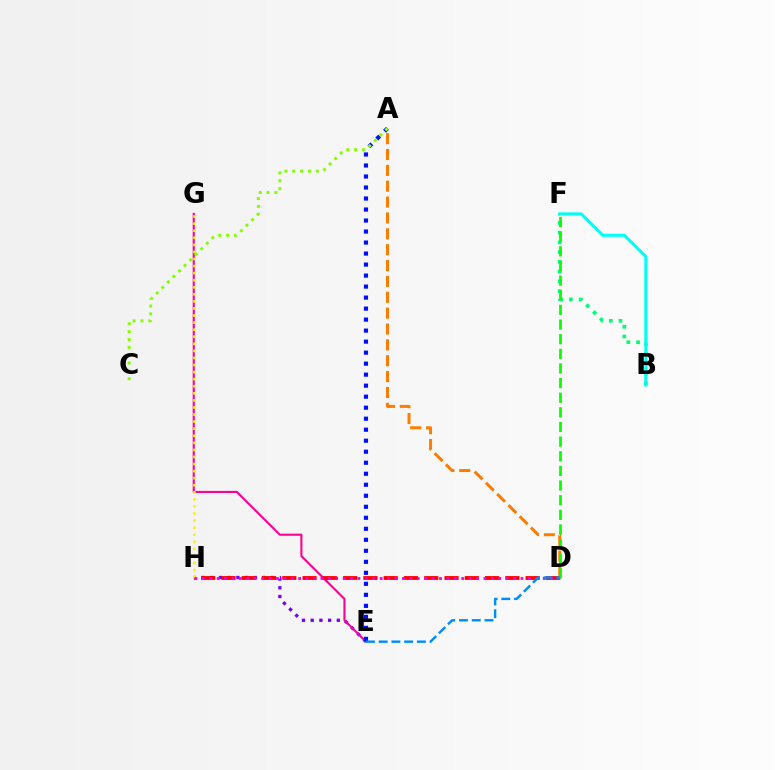{('E', 'H'): [{'color': '#7200ff', 'line_style': 'dotted', 'thickness': 2.37}], ('A', 'D'): [{'color': '#ff7c00', 'line_style': 'dashed', 'thickness': 2.16}], ('E', 'G'): [{'color': '#ff0094', 'line_style': 'solid', 'thickness': 1.52}], ('A', 'E'): [{'color': '#0010ff', 'line_style': 'dotted', 'thickness': 2.99}], ('D', 'H'): [{'color': '#ff0000', 'line_style': 'dashed', 'thickness': 2.75}, {'color': '#ee00ff', 'line_style': 'dotted', 'thickness': 2.01}], ('B', 'F'): [{'color': '#00ff74', 'line_style': 'dotted', 'thickness': 2.65}, {'color': '#00fff6', 'line_style': 'solid', 'thickness': 2.21}], ('G', 'H'): [{'color': '#fcf500', 'line_style': 'dotted', 'thickness': 1.92}], ('D', 'F'): [{'color': '#08ff00', 'line_style': 'dashed', 'thickness': 1.99}], ('A', 'C'): [{'color': '#84ff00', 'line_style': 'dotted', 'thickness': 2.13}], ('D', 'E'): [{'color': '#008cff', 'line_style': 'dashed', 'thickness': 1.73}]}